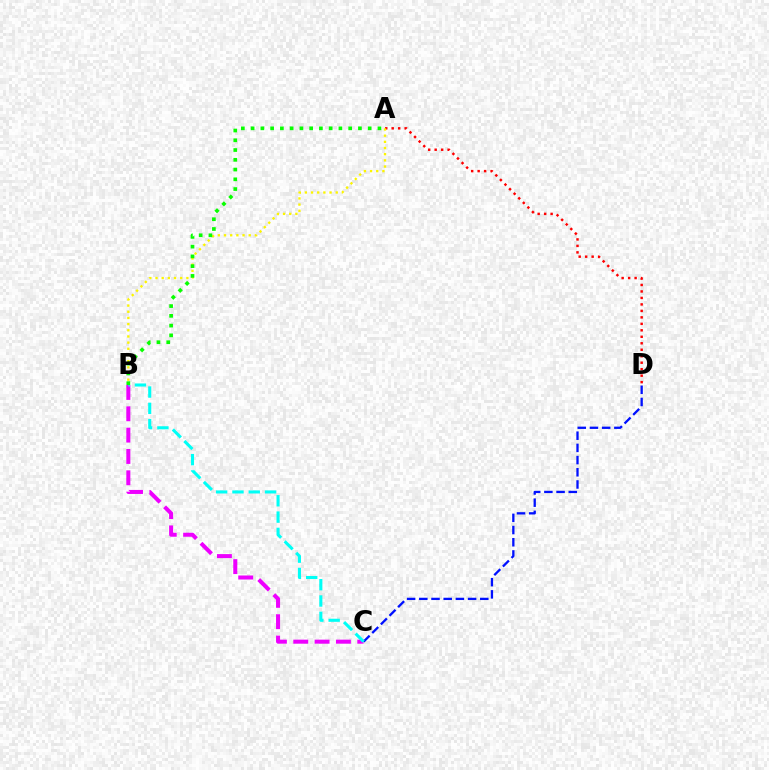{('A', 'D'): [{'color': '#ff0000', 'line_style': 'dotted', 'thickness': 1.76}], ('B', 'C'): [{'color': '#ee00ff', 'line_style': 'dashed', 'thickness': 2.9}, {'color': '#00fff6', 'line_style': 'dashed', 'thickness': 2.22}], ('C', 'D'): [{'color': '#0010ff', 'line_style': 'dashed', 'thickness': 1.66}], ('A', 'B'): [{'color': '#fcf500', 'line_style': 'dotted', 'thickness': 1.68}, {'color': '#08ff00', 'line_style': 'dotted', 'thickness': 2.65}]}